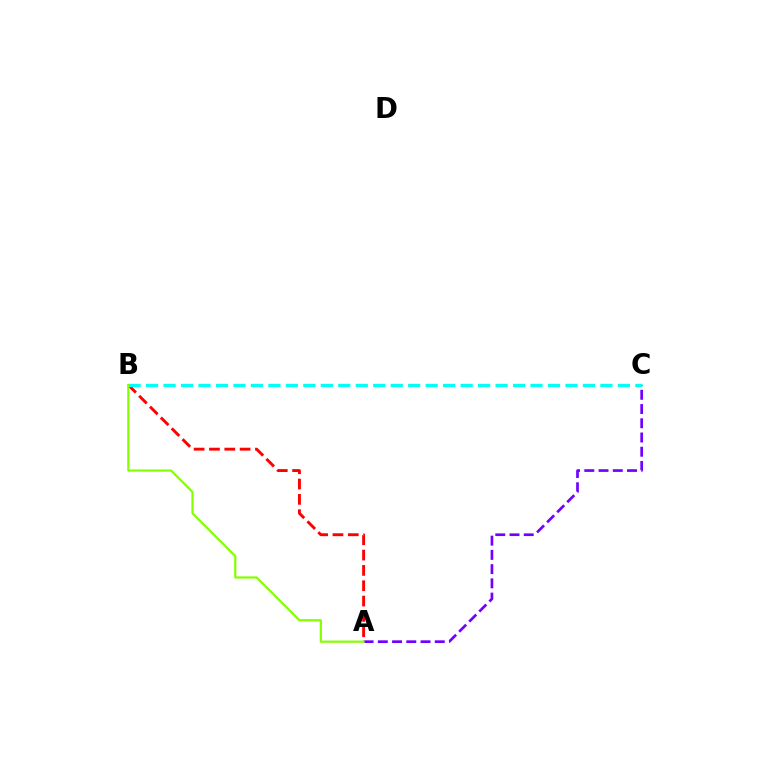{('A', 'B'): [{'color': '#ff0000', 'line_style': 'dashed', 'thickness': 2.08}, {'color': '#84ff00', 'line_style': 'solid', 'thickness': 1.59}], ('A', 'C'): [{'color': '#7200ff', 'line_style': 'dashed', 'thickness': 1.93}], ('B', 'C'): [{'color': '#00fff6', 'line_style': 'dashed', 'thickness': 2.37}]}